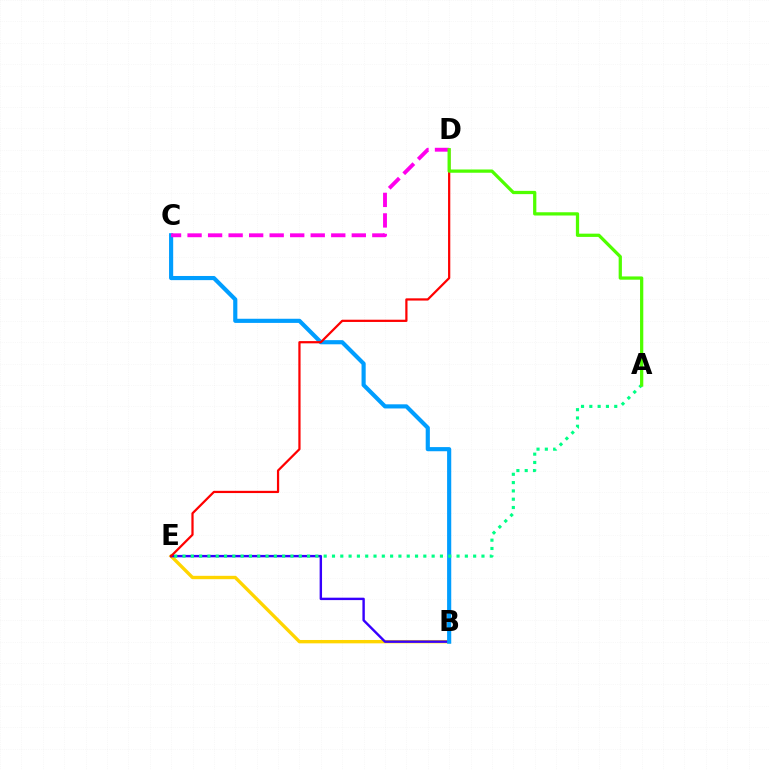{('B', 'E'): [{'color': '#ffd500', 'line_style': 'solid', 'thickness': 2.42}, {'color': '#3700ff', 'line_style': 'solid', 'thickness': 1.74}], ('B', 'C'): [{'color': '#009eff', 'line_style': 'solid', 'thickness': 2.99}], ('D', 'E'): [{'color': '#ff0000', 'line_style': 'solid', 'thickness': 1.61}], ('A', 'E'): [{'color': '#00ff86', 'line_style': 'dotted', 'thickness': 2.26}], ('C', 'D'): [{'color': '#ff00ed', 'line_style': 'dashed', 'thickness': 2.79}], ('A', 'D'): [{'color': '#4fff00', 'line_style': 'solid', 'thickness': 2.34}]}